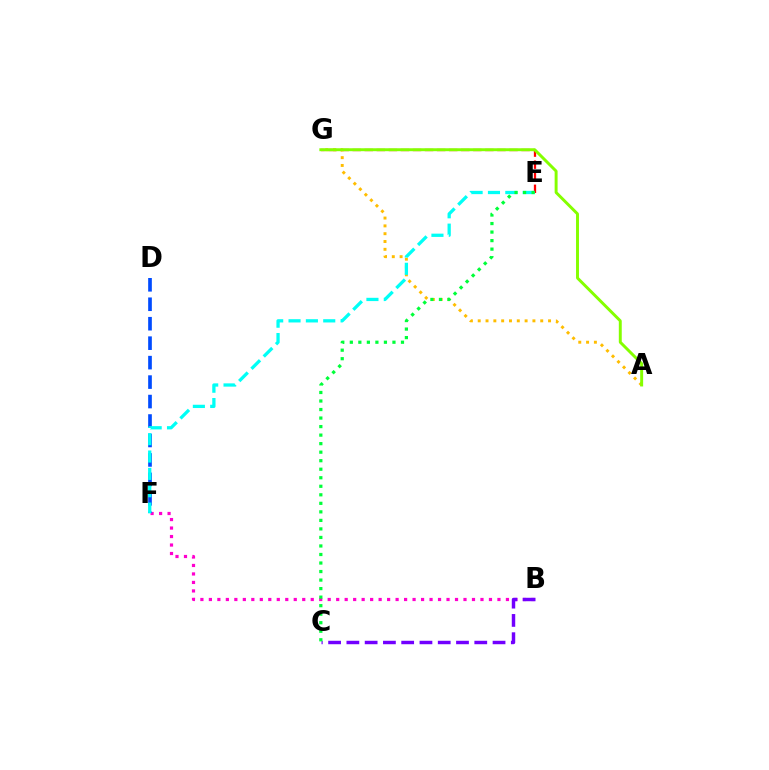{('B', 'F'): [{'color': '#ff00cf', 'line_style': 'dotted', 'thickness': 2.31}], ('E', 'G'): [{'color': '#ff0000', 'line_style': 'dashed', 'thickness': 1.64}], ('D', 'F'): [{'color': '#004bff', 'line_style': 'dashed', 'thickness': 2.64}], ('B', 'C'): [{'color': '#7200ff', 'line_style': 'dashed', 'thickness': 2.48}], ('A', 'G'): [{'color': '#ffbd00', 'line_style': 'dotted', 'thickness': 2.12}, {'color': '#84ff00', 'line_style': 'solid', 'thickness': 2.12}], ('E', 'F'): [{'color': '#00fff6', 'line_style': 'dashed', 'thickness': 2.36}], ('C', 'E'): [{'color': '#00ff39', 'line_style': 'dotted', 'thickness': 2.32}]}